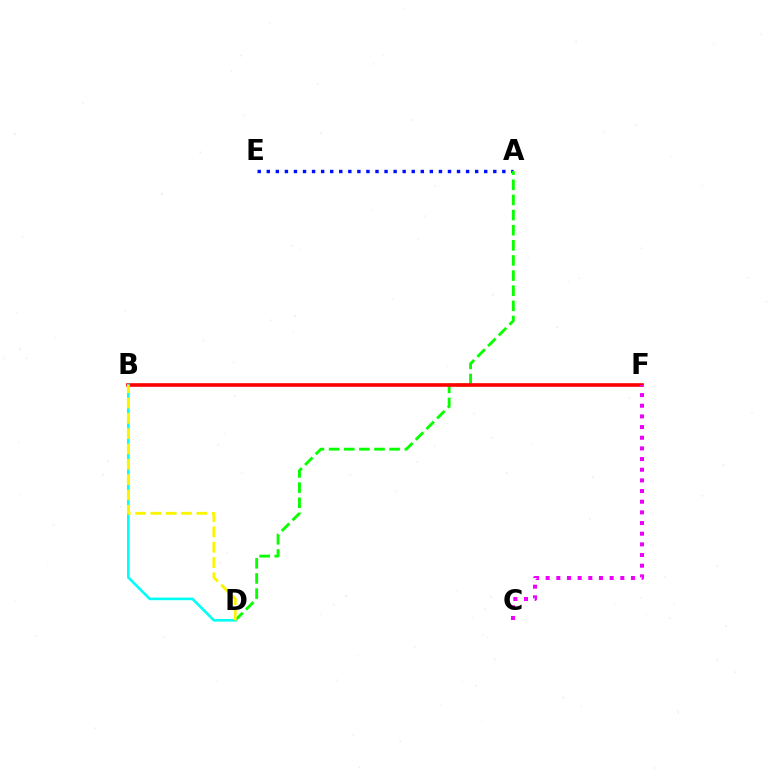{('A', 'E'): [{'color': '#0010ff', 'line_style': 'dotted', 'thickness': 2.46}], ('A', 'D'): [{'color': '#08ff00', 'line_style': 'dashed', 'thickness': 2.06}], ('B', 'F'): [{'color': '#ff0000', 'line_style': 'solid', 'thickness': 2.61}], ('C', 'F'): [{'color': '#ee00ff', 'line_style': 'dotted', 'thickness': 2.9}], ('B', 'D'): [{'color': '#00fff6', 'line_style': 'solid', 'thickness': 1.89}, {'color': '#fcf500', 'line_style': 'dashed', 'thickness': 2.08}]}